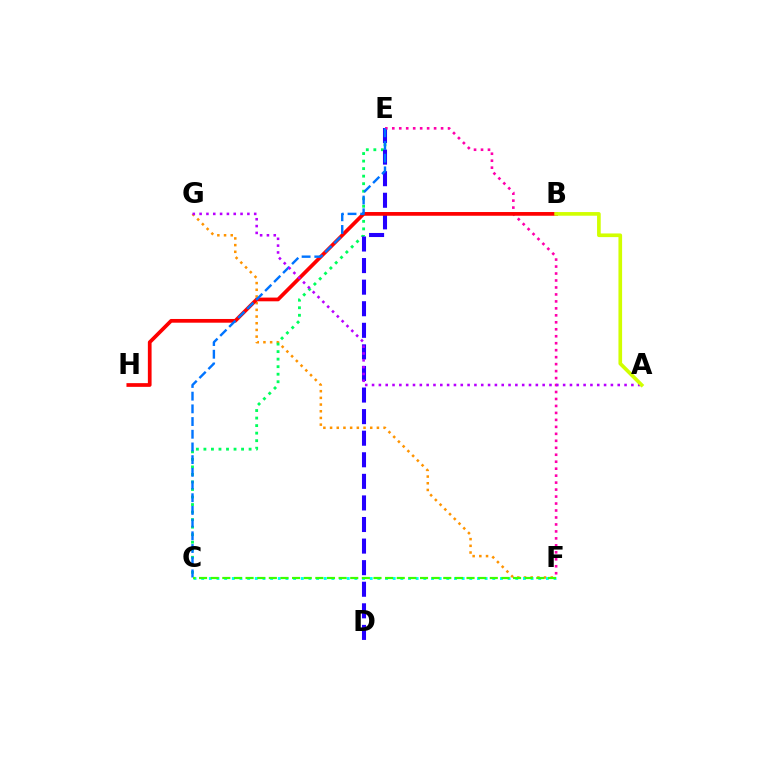{('F', 'G'): [{'color': '#ff9400', 'line_style': 'dotted', 'thickness': 1.82}], ('C', 'F'): [{'color': '#00fff6', 'line_style': 'dotted', 'thickness': 2.08}, {'color': '#3dff00', 'line_style': 'dashed', 'thickness': 1.58}], ('C', 'E'): [{'color': '#00ff5c', 'line_style': 'dotted', 'thickness': 2.05}, {'color': '#0074ff', 'line_style': 'dashed', 'thickness': 1.72}], ('D', 'E'): [{'color': '#2500ff', 'line_style': 'dashed', 'thickness': 2.93}], ('E', 'F'): [{'color': '#ff00ac', 'line_style': 'dotted', 'thickness': 1.89}], ('B', 'H'): [{'color': '#ff0000', 'line_style': 'solid', 'thickness': 2.68}], ('A', 'G'): [{'color': '#b900ff', 'line_style': 'dotted', 'thickness': 1.85}], ('A', 'B'): [{'color': '#d1ff00', 'line_style': 'solid', 'thickness': 2.63}]}